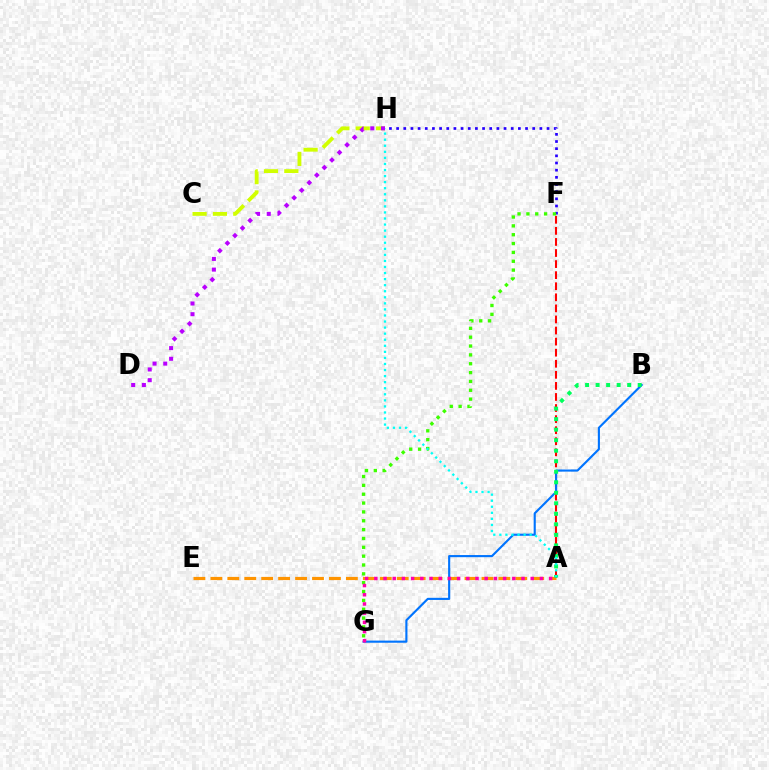{('A', 'E'): [{'color': '#ff9400', 'line_style': 'dashed', 'thickness': 2.3}], ('A', 'F'): [{'color': '#ff0000', 'line_style': 'dashed', 'thickness': 1.5}], ('B', 'G'): [{'color': '#0074ff', 'line_style': 'solid', 'thickness': 1.53}], ('F', 'H'): [{'color': '#2500ff', 'line_style': 'dotted', 'thickness': 1.95}], ('A', 'B'): [{'color': '#00ff5c', 'line_style': 'dotted', 'thickness': 2.86}], ('C', 'H'): [{'color': '#d1ff00', 'line_style': 'dashed', 'thickness': 2.76}], ('F', 'G'): [{'color': '#3dff00', 'line_style': 'dotted', 'thickness': 2.4}], ('A', 'G'): [{'color': '#ff00ac', 'line_style': 'dotted', 'thickness': 2.5}], ('A', 'H'): [{'color': '#00fff6', 'line_style': 'dotted', 'thickness': 1.65}], ('D', 'H'): [{'color': '#b900ff', 'line_style': 'dotted', 'thickness': 2.9}]}